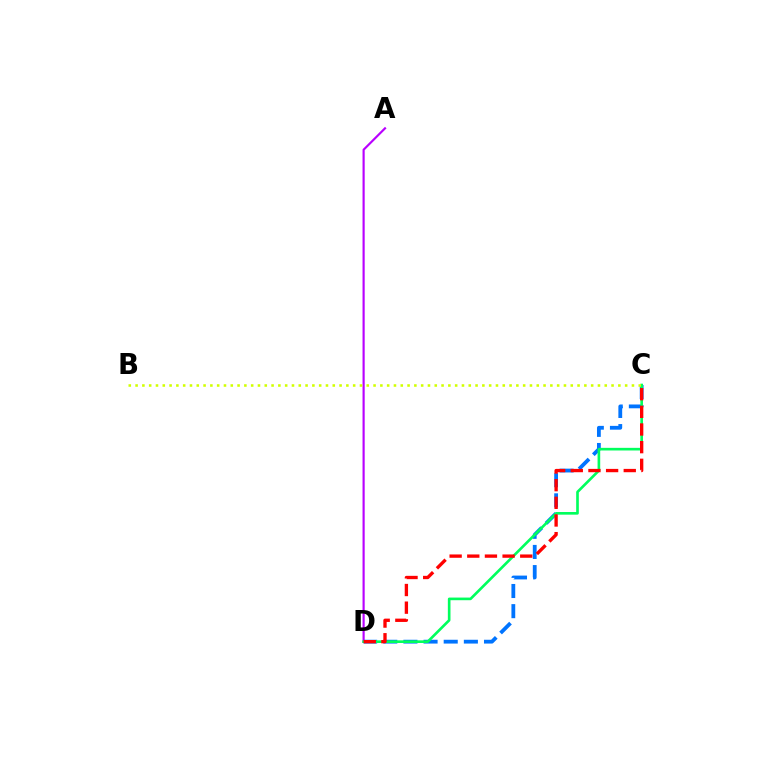{('A', 'D'): [{'color': '#b900ff', 'line_style': 'solid', 'thickness': 1.56}], ('C', 'D'): [{'color': '#0074ff', 'line_style': 'dashed', 'thickness': 2.74}, {'color': '#00ff5c', 'line_style': 'solid', 'thickness': 1.9}, {'color': '#ff0000', 'line_style': 'dashed', 'thickness': 2.4}], ('B', 'C'): [{'color': '#d1ff00', 'line_style': 'dotted', 'thickness': 1.85}]}